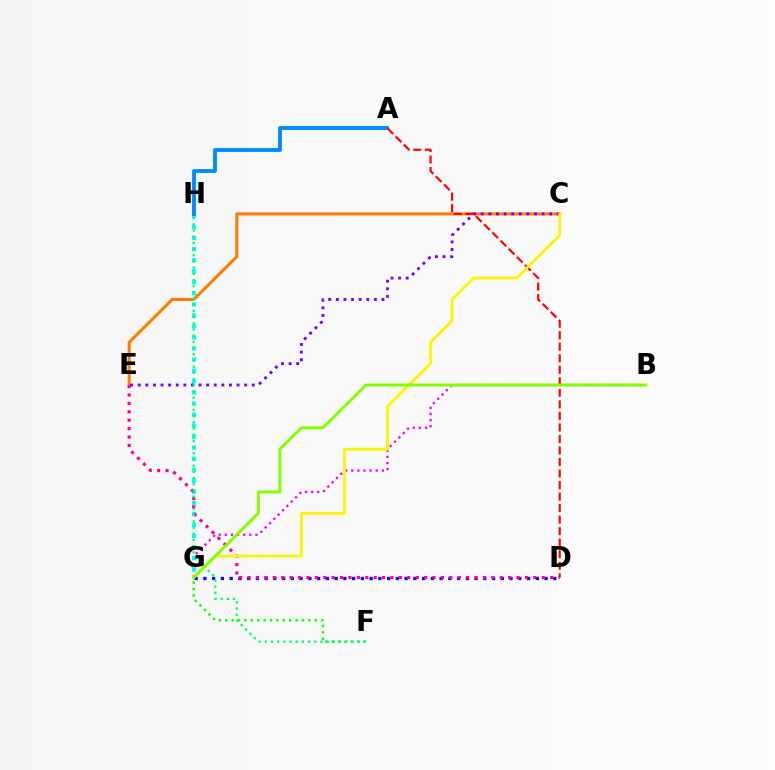{('B', 'G'): [{'color': '#ee00ff', 'line_style': 'dotted', 'thickness': 1.66}, {'color': '#84ff00', 'line_style': 'solid', 'thickness': 2.15}], ('D', 'G'): [{'color': '#0010ff', 'line_style': 'dotted', 'thickness': 2.38}], ('G', 'H'): [{'color': '#00fff6', 'line_style': 'dotted', 'thickness': 3.0}], ('C', 'E'): [{'color': '#ff7c00', 'line_style': 'solid', 'thickness': 2.18}, {'color': '#7200ff', 'line_style': 'dotted', 'thickness': 2.07}], ('A', 'H'): [{'color': '#008cff', 'line_style': 'solid', 'thickness': 2.79}], ('F', 'G'): [{'color': '#08ff00', 'line_style': 'dotted', 'thickness': 1.74}], ('D', 'E'): [{'color': '#ff0094', 'line_style': 'dotted', 'thickness': 2.28}], ('A', 'D'): [{'color': '#ff0000', 'line_style': 'dashed', 'thickness': 1.57}], ('C', 'G'): [{'color': '#fcf500', 'line_style': 'solid', 'thickness': 2.03}], ('F', 'H'): [{'color': '#00ff74', 'line_style': 'dotted', 'thickness': 1.68}]}